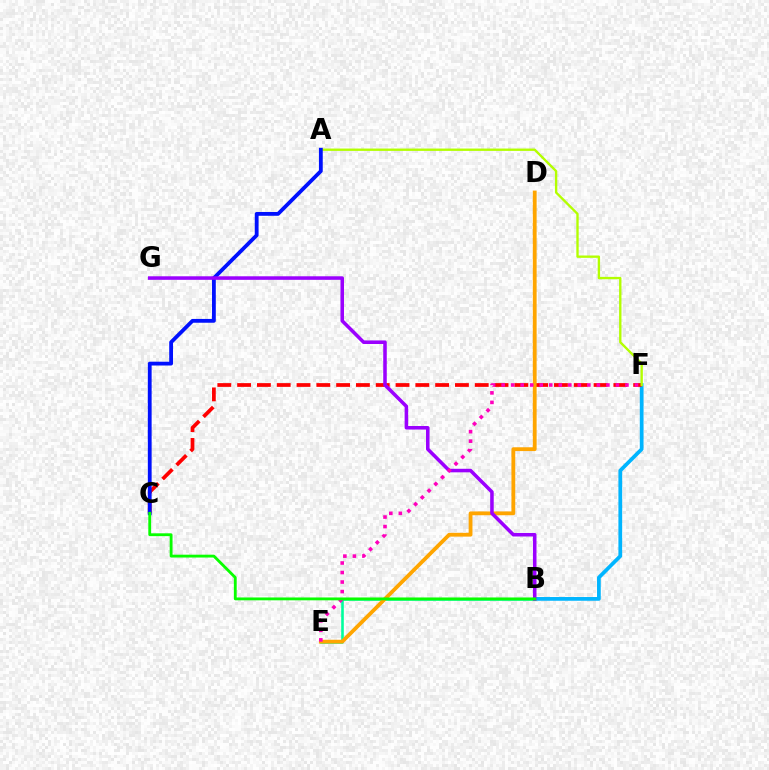{('B', 'F'): [{'color': '#00b5ff', 'line_style': 'solid', 'thickness': 2.69}], ('C', 'F'): [{'color': '#ff0000', 'line_style': 'dashed', 'thickness': 2.69}], ('B', 'E'): [{'color': '#00ff9d', 'line_style': 'solid', 'thickness': 1.87}], ('A', 'F'): [{'color': '#b3ff00', 'line_style': 'solid', 'thickness': 1.7}], ('D', 'E'): [{'color': '#ffa500', 'line_style': 'solid', 'thickness': 2.74}], ('A', 'C'): [{'color': '#0010ff', 'line_style': 'solid', 'thickness': 2.74}], ('B', 'G'): [{'color': '#9b00ff', 'line_style': 'solid', 'thickness': 2.55}], ('E', 'F'): [{'color': '#ff00bd', 'line_style': 'dotted', 'thickness': 2.59}], ('B', 'C'): [{'color': '#08ff00', 'line_style': 'solid', 'thickness': 2.04}]}